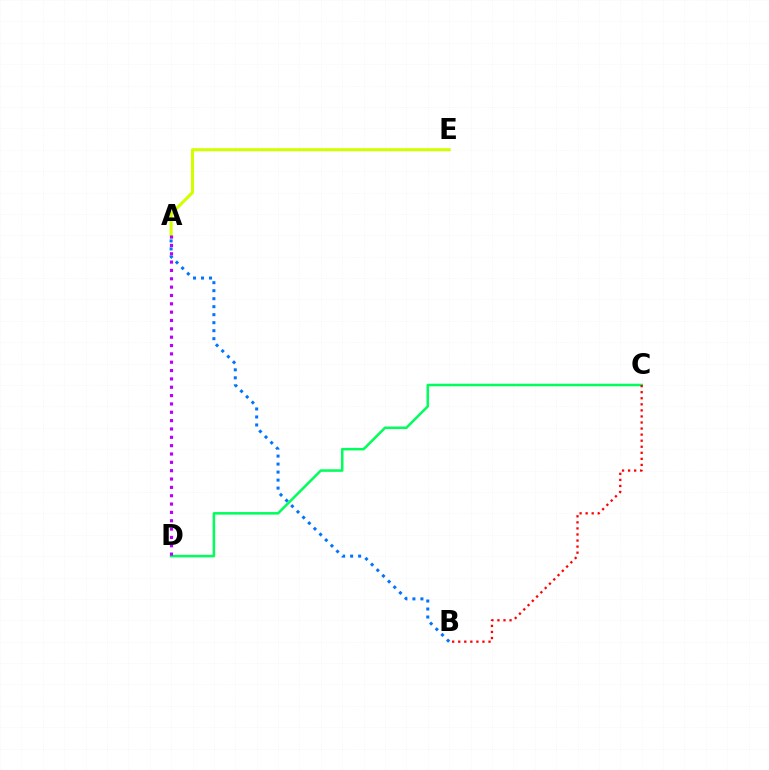{('A', 'B'): [{'color': '#0074ff', 'line_style': 'dotted', 'thickness': 2.17}], ('A', 'E'): [{'color': '#d1ff00', 'line_style': 'solid', 'thickness': 2.22}], ('C', 'D'): [{'color': '#00ff5c', 'line_style': 'solid', 'thickness': 1.83}], ('A', 'D'): [{'color': '#b900ff', 'line_style': 'dotted', 'thickness': 2.27}], ('B', 'C'): [{'color': '#ff0000', 'line_style': 'dotted', 'thickness': 1.65}]}